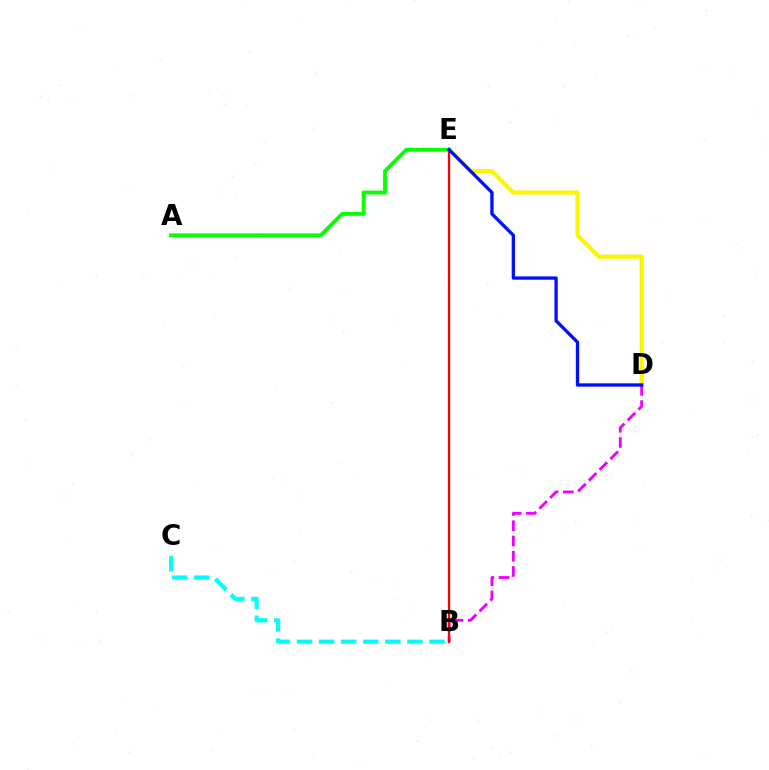{('D', 'E'): [{'color': '#fcf500', 'line_style': 'solid', 'thickness': 2.97}, {'color': '#0010ff', 'line_style': 'solid', 'thickness': 2.39}], ('B', 'C'): [{'color': '#00fff6', 'line_style': 'dashed', 'thickness': 3.0}], ('B', 'D'): [{'color': '#ee00ff', 'line_style': 'dashed', 'thickness': 2.07}], ('B', 'E'): [{'color': '#ff0000', 'line_style': 'solid', 'thickness': 1.66}], ('A', 'E'): [{'color': '#08ff00', 'line_style': 'solid', 'thickness': 2.79}]}